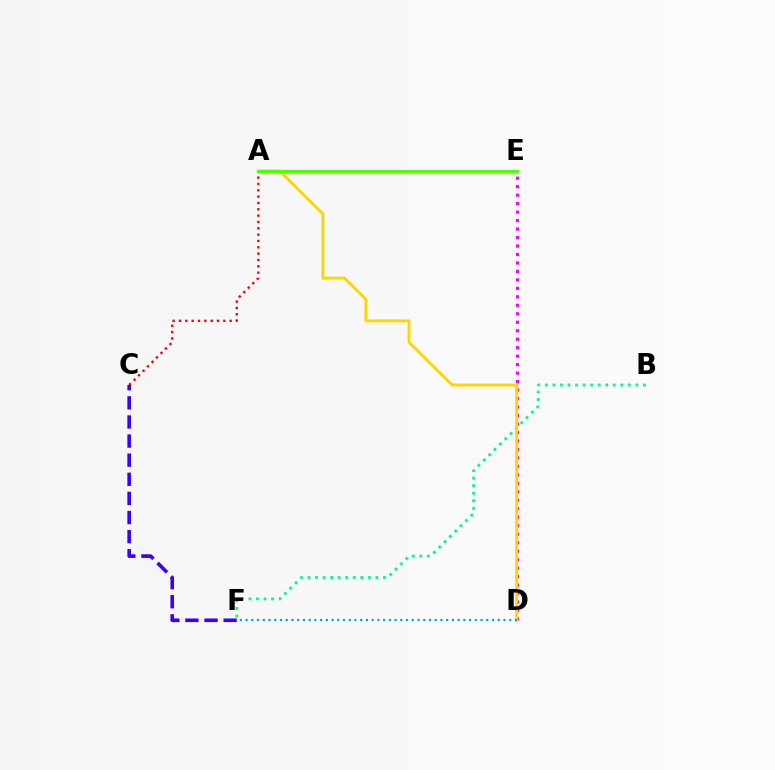{('A', 'C'): [{'color': '#ff0000', 'line_style': 'dotted', 'thickness': 1.72}], ('B', 'F'): [{'color': '#00ff86', 'line_style': 'dotted', 'thickness': 2.05}], ('C', 'F'): [{'color': '#3700ff', 'line_style': 'dashed', 'thickness': 2.6}], ('D', 'E'): [{'color': '#ff00ed', 'line_style': 'dotted', 'thickness': 2.3}], ('A', 'D'): [{'color': '#ffd500', 'line_style': 'solid', 'thickness': 2.1}], ('A', 'E'): [{'color': '#4fff00', 'line_style': 'solid', 'thickness': 2.31}], ('D', 'F'): [{'color': '#009eff', 'line_style': 'dotted', 'thickness': 1.56}]}